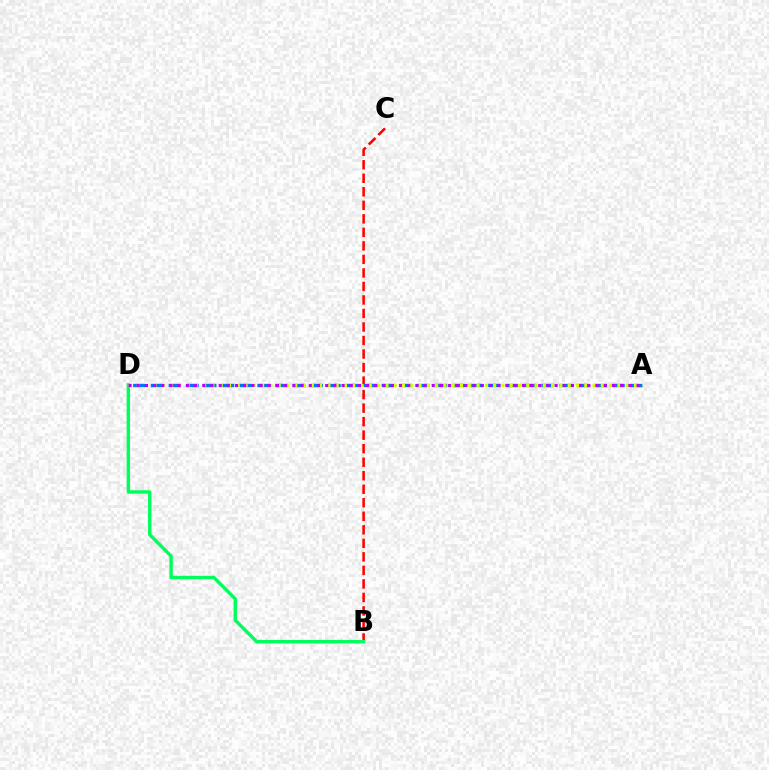{('B', 'C'): [{'color': '#ff0000', 'line_style': 'dashed', 'thickness': 1.84}], ('B', 'D'): [{'color': '#00ff5c', 'line_style': 'solid', 'thickness': 2.45}], ('A', 'D'): [{'color': '#0074ff', 'line_style': 'dashed', 'thickness': 2.41}, {'color': '#d1ff00', 'line_style': 'dotted', 'thickness': 2.25}, {'color': '#b900ff', 'line_style': 'dotted', 'thickness': 2.23}]}